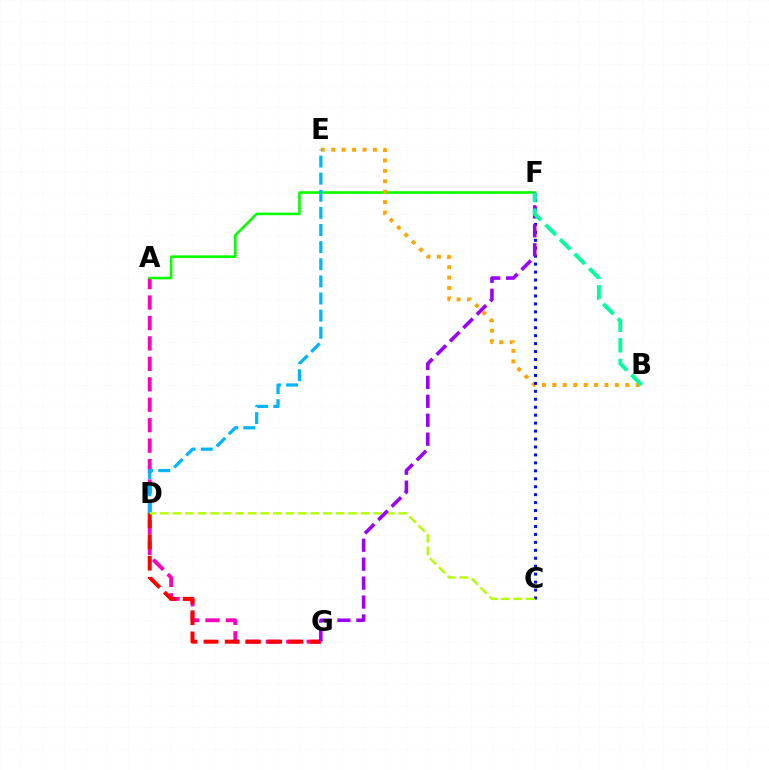{('A', 'G'): [{'color': '#ff00bd', 'line_style': 'dashed', 'thickness': 2.78}], ('D', 'G'): [{'color': '#ff0000', 'line_style': 'dashed', 'thickness': 2.88}], ('A', 'F'): [{'color': '#08ff00', 'line_style': 'solid', 'thickness': 1.87}], ('B', 'E'): [{'color': '#ffa500', 'line_style': 'dotted', 'thickness': 2.83}], ('C', 'F'): [{'color': '#0010ff', 'line_style': 'dotted', 'thickness': 2.16}], ('D', 'E'): [{'color': '#00b5ff', 'line_style': 'dashed', 'thickness': 2.33}], ('C', 'D'): [{'color': '#b3ff00', 'line_style': 'dashed', 'thickness': 1.7}], ('F', 'G'): [{'color': '#9b00ff', 'line_style': 'dashed', 'thickness': 2.57}], ('B', 'F'): [{'color': '#00ff9d', 'line_style': 'dashed', 'thickness': 2.8}]}